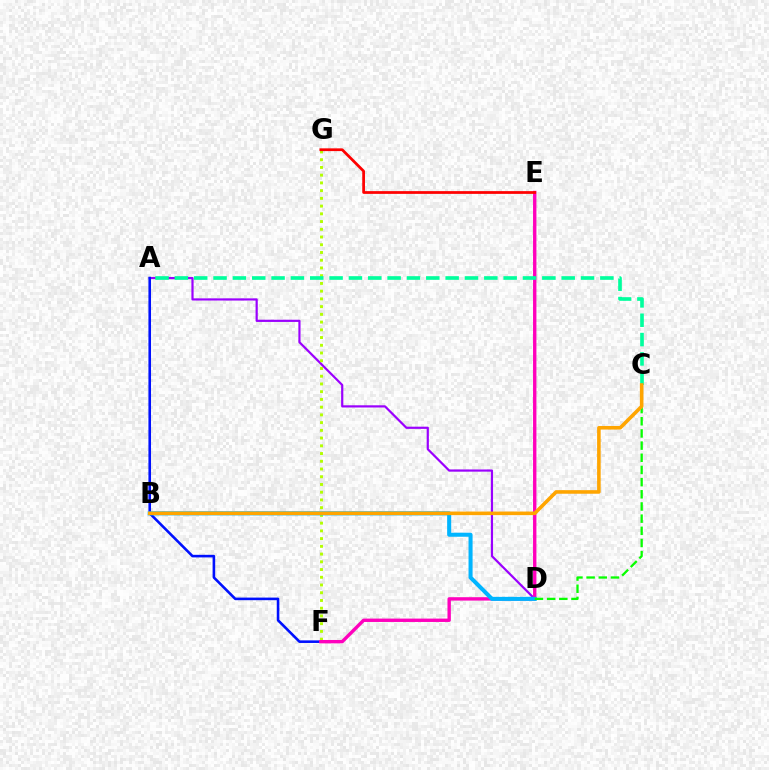{('A', 'D'): [{'color': '#9b00ff', 'line_style': 'solid', 'thickness': 1.58}], ('F', 'G'): [{'color': '#b3ff00', 'line_style': 'dotted', 'thickness': 2.1}], ('A', 'F'): [{'color': '#0010ff', 'line_style': 'solid', 'thickness': 1.87}], ('E', 'F'): [{'color': '#ff00bd', 'line_style': 'solid', 'thickness': 2.43}], ('B', 'D'): [{'color': '#00b5ff', 'line_style': 'solid', 'thickness': 2.92}], ('A', 'C'): [{'color': '#00ff9d', 'line_style': 'dashed', 'thickness': 2.63}], ('C', 'D'): [{'color': '#08ff00', 'line_style': 'dashed', 'thickness': 1.65}], ('B', 'C'): [{'color': '#ffa500', 'line_style': 'solid', 'thickness': 2.58}], ('E', 'G'): [{'color': '#ff0000', 'line_style': 'solid', 'thickness': 1.97}]}